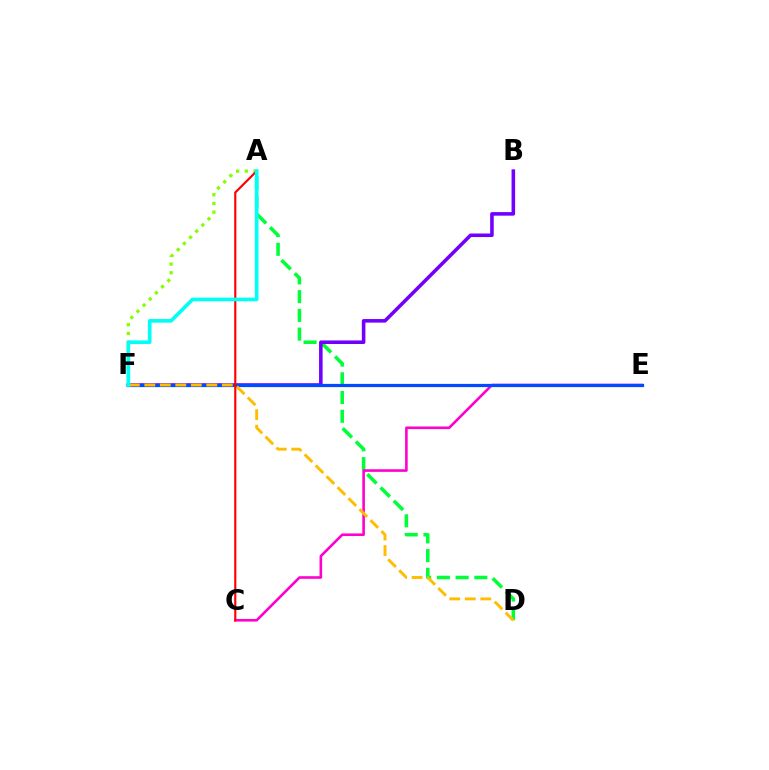{('A', 'D'): [{'color': '#00ff39', 'line_style': 'dashed', 'thickness': 2.54}], ('C', 'E'): [{'color': '#ff00cf', 'line_style': 'solid', 'thickness': 1.88}], ('A', 'F'): [{'color': '#84ff00', 'line_style': 'dotted', 'thickness': 2.37}, {'color': '#00fff6', 'line_style': 'solid', 'thickness': 2.64}], ('B', 'F'): [{'color': '#7200ff', 'line_style': 'solid', 'thickness': 2.57}], ('E', 'F'): [{'color': '#004bff', 'line_style': 'solid', 'thickness': 2.31}], ('D', 'F'): [{'color': '#ffbd00', 'line_style': 'dashed', 'thickness': 2.11}], ('A', 'C'): [{'color': '#ff0000', 'line_style': 'solid', 'thickness': 1.56}]}